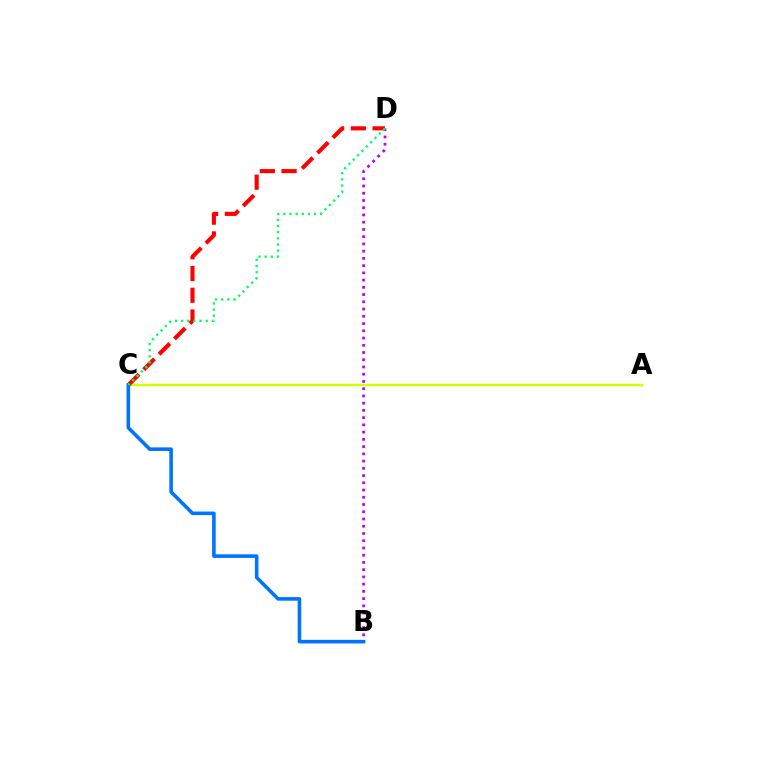{('A', 'C'): [{'color': '#d1ff00', 'line_style': 'solid', 'thickness': 1.8}], ('B', 'D'): [{'color': '#b900ff', 'line_style': 'dotted', 'thickness': 1.97}], ('C', 'D'): [{'color': '#ff0000', 'line_style': 'dashed', 'thickness': 2.95}, {'color': '#00ff5c', 'line_style': 'dotted', 'thickness': 1.67}], ('B', 'C'): [{'color': '#0074ff', 'line_style': 'solid', 'thickness': 2.59}]}